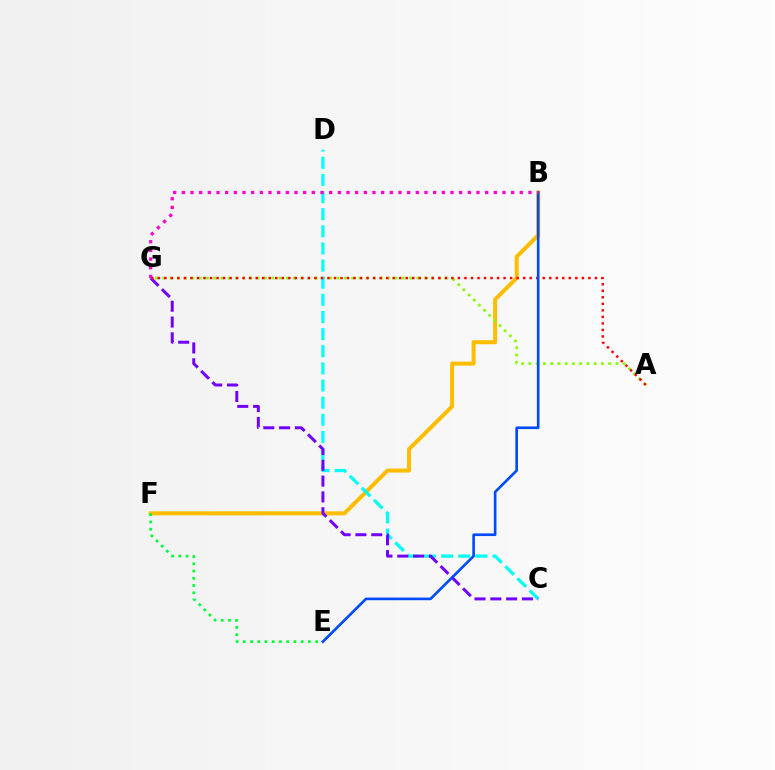{('B', 'F'): [{'color': '#ffbd00', 'line_style': 'solid', 'thickness': 2.89}], ('A', 'G'): [{'color': '#84ff00', 'line_style': 'dotted', 'thickness': 1.97}, {'color': '#ff0000', 'line_style': 'dotted', 'thickness': 1.77}], ('E', 'F'): [{'color': '#00ff39', 'line_style': 'dotted', 'thickness': 1.97}], ('C', 'D'): [{'color': '#00fff6', 'line_style': 'dashed', 'thickness': 2.33}], ('C', 'G'): [{'color': '#7200ff', 'line_style': 'dashed', 'thickness': 2.15}], ('B', 'E'): [{'color': '#004bff', 'line_style': 'solid', 'thickness': 1.91}], ('B', 'G'): [{'color': '#ff00cf', 'line_style': 'dotted', 'thickness': 2.35}]}